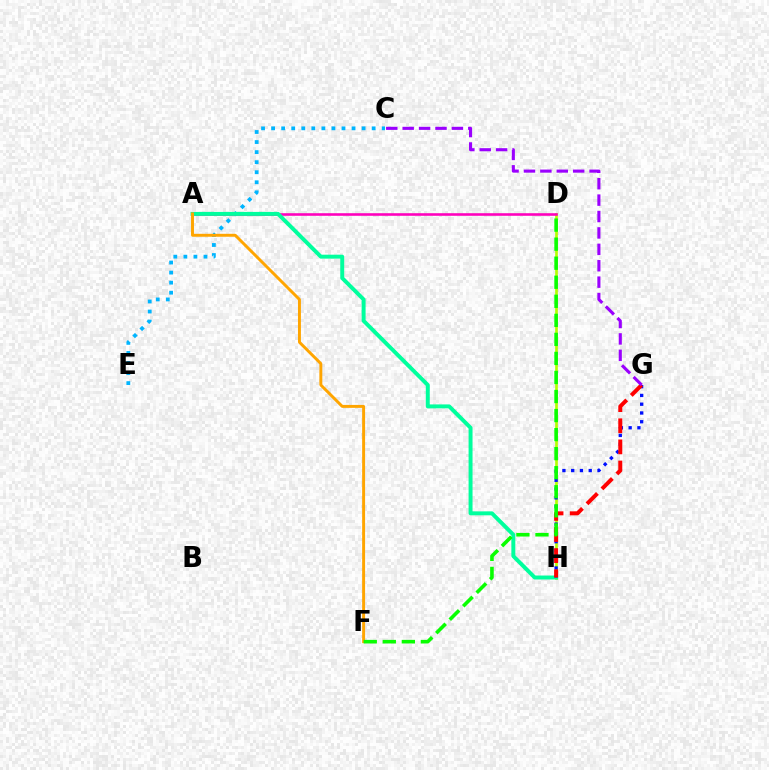{('D', 'H'): [{'color': '#b3ff00', 'line_style': 'solid', 'thickness': 1.92}], ('C', 'E'): [{'color': '#00b5ff', 'line_style': 'dotted', 'thickness': 2.73}], ('A', 'D'): [{'color': '#ff00bd', 'line_style': 'solid', 'thickness': 1.86}], ('A', 'H'): [{'color': '#00ff9d', 'line_style': 'solid', 'thickness': 2.84}], ('G', 'H'): [{'color': '#0010ff', 'line_style': 'dotted', 'thickness': 2.38}, {'color': '#ff0000', 'line_style': 'dashed', 'thickness': 2.87}], ('A', 'F'): [{'color': '#ffa500', 'line_style': 'solid', 'thickness': 2.12}], ('D', 'F'): [{'color': '#08ff00', 'line_style': 'dashed', 'thickness': 2.59}], ('C', 'G'): [{'color': '#9b00ff', 'line_style': 'dashed', 'thickness': 2.23}]}